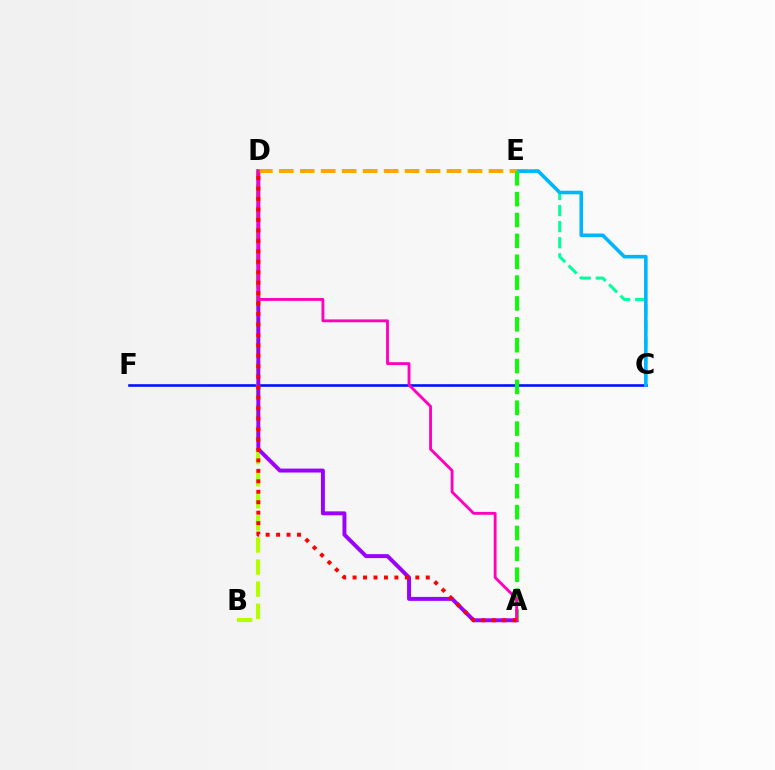{('C', 'F'): [{'color': '#0010ff', 'line_style': 'solid', 'thickness': 1.87}], ('C', 'E'): [{'color': '#00ff9d', 'line_style': 'dashed', 'thickness': 2.18}, {'color': '#00b5ff', 'line_style': 'solid', 'thickness': 2.58}], ('B', 'D'): [{'color': '#b3ff00', 'line_style': 'dashed', 'thickness': 3.0}], ('A', 'D'): [{'color': '#9b00ff', 'line_style': 'solid', 'thickness': 2.84}, {'color': '#ff00bd', 'line_style': 'solid', 'thickness': 2.05}, {'color': '#ff0000', 'line_style': 'dotted', 'thickness': 2.84}], ('D', 'E'): [{'color': '#ffa500', 'line_style': 'dashed', 'thickness': 2.85}], ('A', 'E'): [{'color': '#08ff00', 'line_style': 'dashed', 'thickness': 2.83}]}